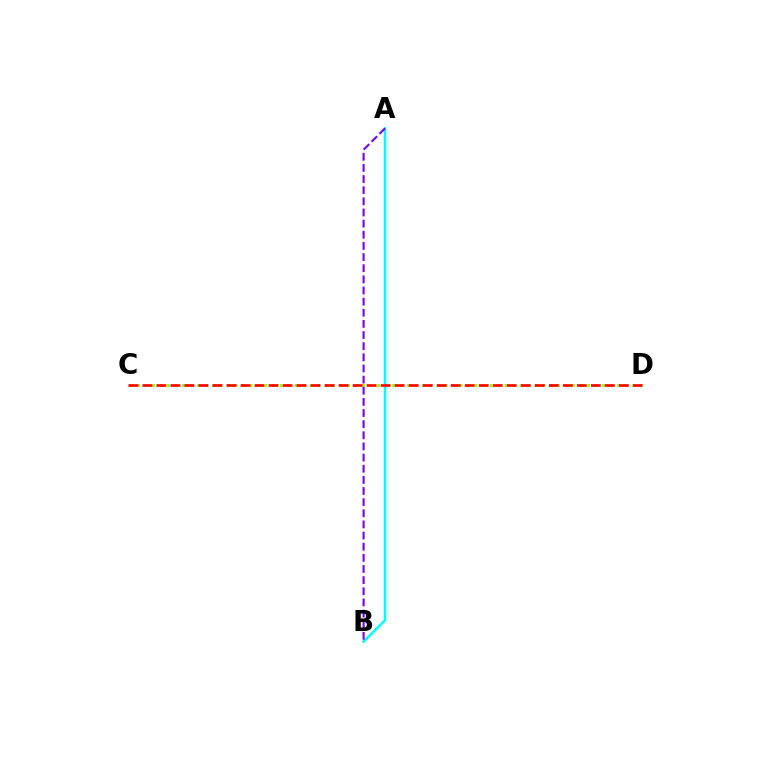{('C', 'D'): [{'color': '#84ff00', 'line_style': 'dotted', 'thickness': 2.04}, {'color': '#ff0000', 'line_style': 'dashed', 'thickness': 1.9}], ('A', 'B'): [{'color': '#00fff6', 'line_style': 'solid', 'thickness': 1.76}, {'color': '#7200ff', 'line_style': 'dashed', 'thickness': 1.51}]}